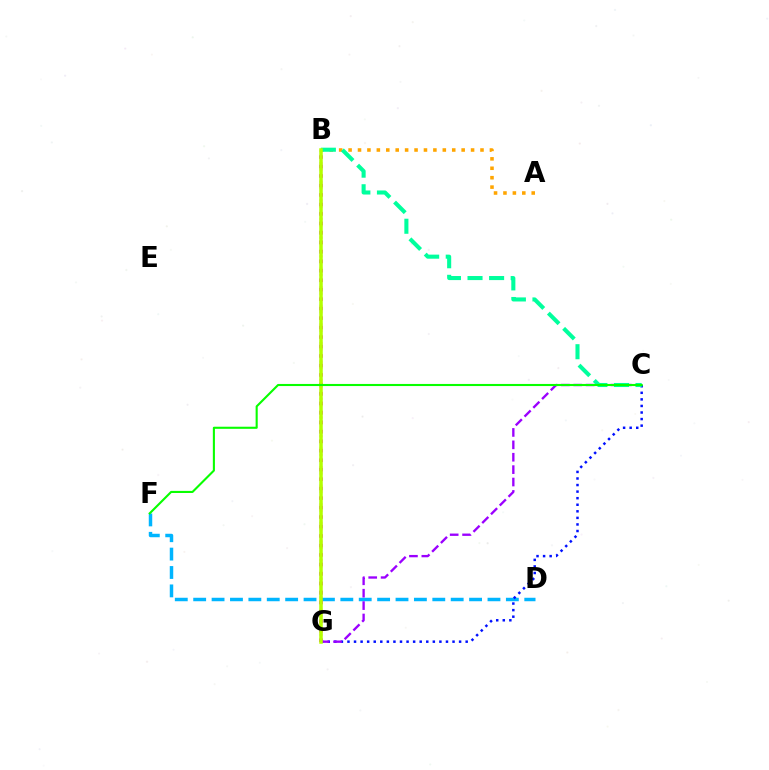{('D', 'F'): [{'color': '#00b5ff', 'line_style': 'dashed', 'thickness': 2.5}], ('C', 'G'): [{'color': '#0010ff', 'line_style': 'dotted', 'thickness': 1.78}, {'color': '#9b00ff', 'line_style': 'dashed', 'thickness': 1.68}], ('B', 'G'): [{'color': '#ff0000', 'line_style': 'dotted', 'thickness': 1.69}, {'color': '#ff00bd', 'line_style': 'dotted', 'thickness': 2.57}, {'color': '#b3ff00', 'line_style': 'solid', 'thickness': 2.54}], ('A', 'B'): [{'color': '#ffa500', 'line_style': 'dotted', 'thickness': 2.56}], ('B', 'C'): [{'color': '#00ff9d', 'line_style': 'dashed', 'thickness': 2.93}], ('C', 'F'): [{'color': '#08ff00', 'line_style': 'solid', 'thickness': 1.51}]}